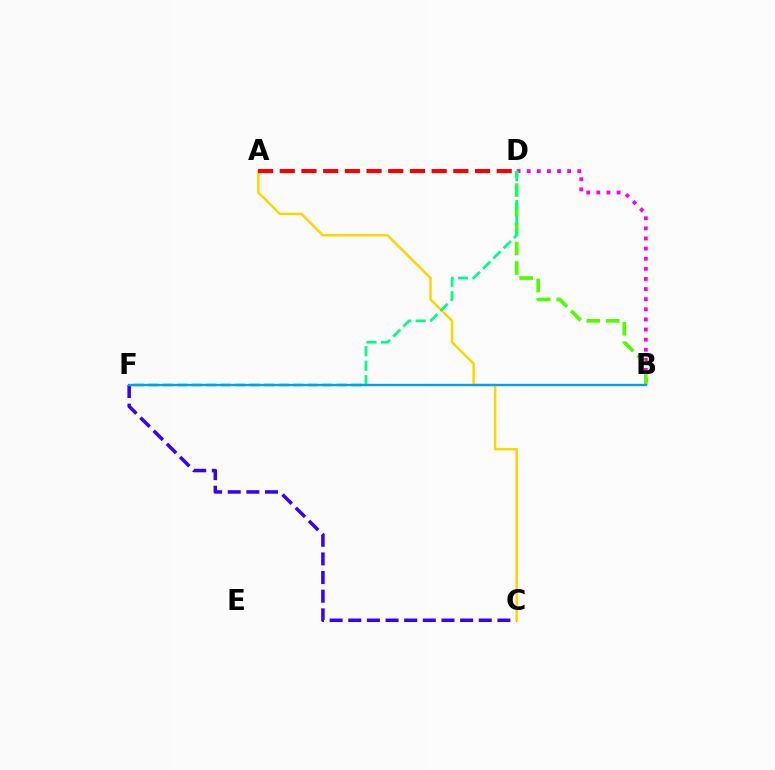{('C', 'F'): [{'color': '#3700ff', 'line_style': 'dashed', 'thickness': 2.53}], ('B', 'D'): [{'color': '#ff00ed', 'line_style': 'dotted', 'thickness': 2.75}, {'color': '#4fff00', 'line_style': 'dashed', 'thickness': 2.65}], ('A', 'C'): [{'color': '#ffd500', 'line_style': 'solid', 'thickness': 1.79}], ('A', 'D'): [{'color': '#ff0000', 'line_style': 'dashed', 'thickness': 2.95}], ('D', 'F'): [{'color': '#00ff86', 'line_style': 'dashed', 'thickness': 1.97}], ('B', 'F'): [{'color': '#009eff', 'line_style': 'solid', 'thickness': 1.69}]}